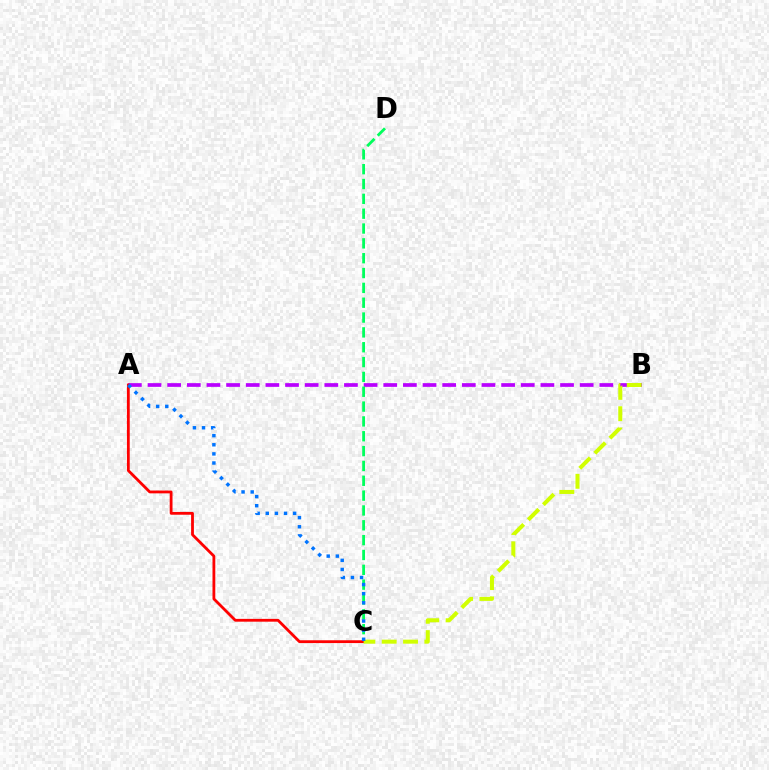{('A', 'B'): [{'color': '#b900ff', 'line_style': 'dashed', 'thickness': 2.67}], ('C', 'D'): [{'color': '#00ff5c', 'line_style': 'dashed', 'thickness': 2.02}], ('A', 'C'): [{'color': '#ff0000', 'line_style': 'solid', 'thickness': 2.02}, {'color': '#0074ff', 'line_style': 'dotted', 'thickness': 2.48}], ('B', 'C'): [{'color': '#d1ff00', 'line_style': 'dashed', 'thickness': 2.9}]}